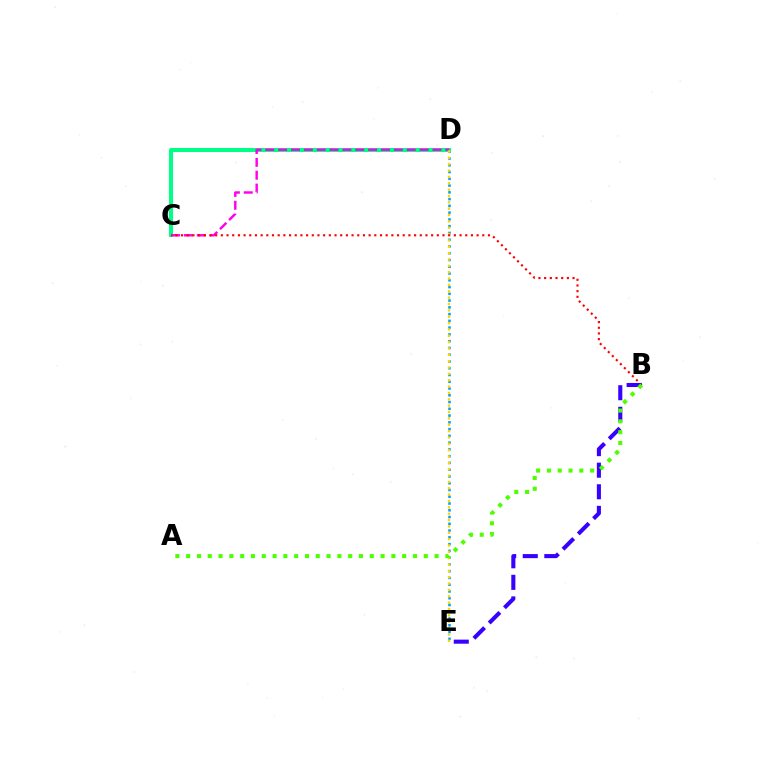{('D', 'E'): [{'color': '#009eff', 'line_style': 'dotted', 'thickness': 1.84}, {'color': '#ffd500', 'line_style': 'dotted', 'thickness': 1.73}], ('C', 'D'): [{'color': '#00ff86', 'line_style': 'solid', 'thickness': 2.92}, {'color': '#ff00ed', 'line_style': 'dashed', 'thickness': 1.75}], ('B', 'C'): [{'color': '#ff0000', 'line_style': 'dotted', 'thickness': 1.54}], ('B', 'E'): [{'color': '#3700ff', 'line_style': 'dashed', 'thickness': 2.93}], ('A', 'B'): [{'color': '#4fff00', 'line_style': 'dotted', 'thickness': 2.93}]}